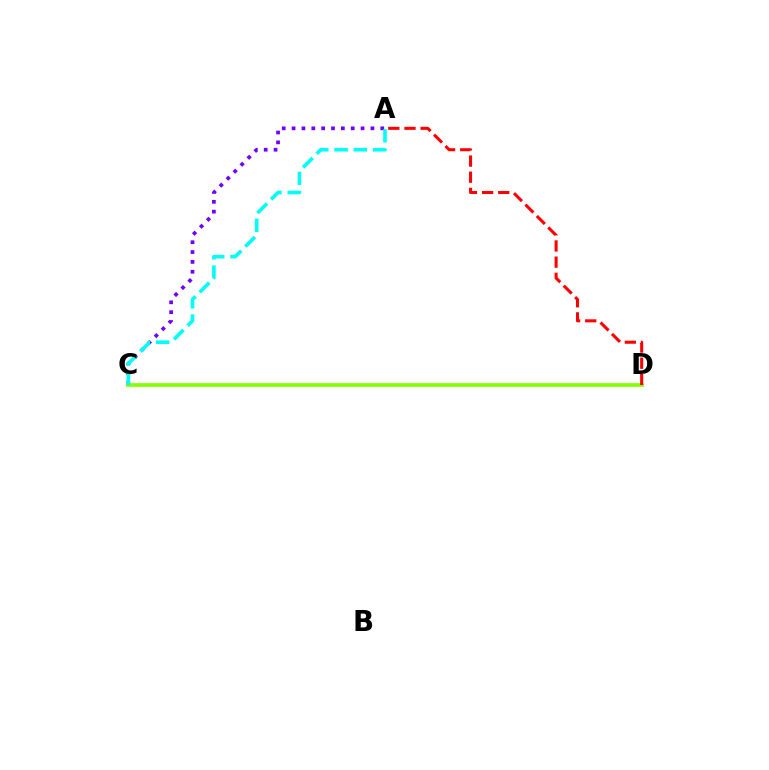{('A', 'C'): [{'color': '#7200ff', 'line_style': 'dotted', 'thickness': 2.68}, {'color': '#00fff6', 'line_style': 'dashed', 'thickness': 2.62}], ('C', 'D'): [{'color': '#84ff00', 'line_style': 'solid', 'thickness': 2.64}], ('A', 'D'): [{'color': '#ff0000', 'line_style': 'dashed', 'thickness': 2.19}]}